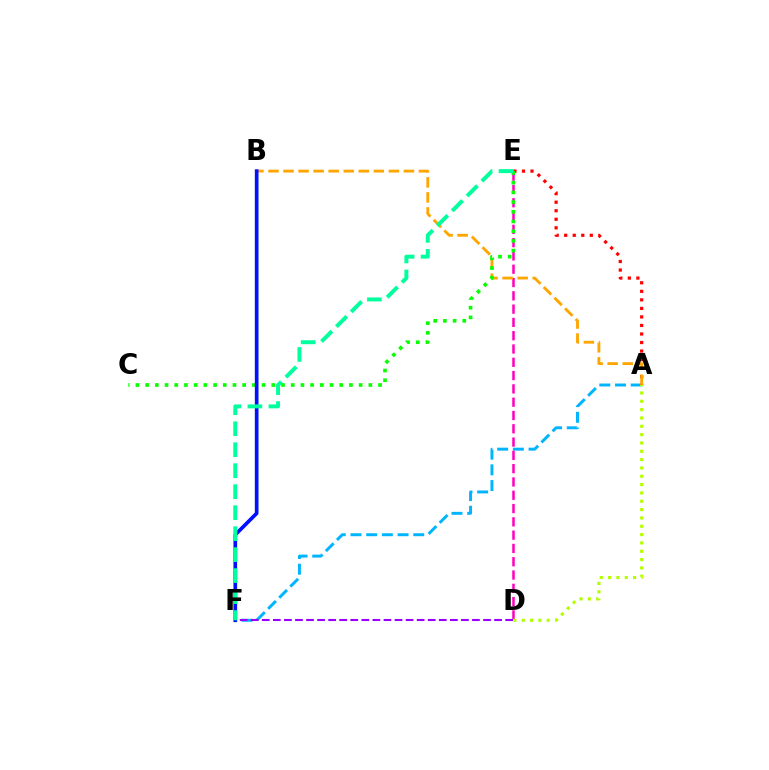{('A', 'F'): [{'color': '#00b5ff', 'line_style': 'dashed', 'thickness': 2.13}], ('A', 'E'): [{'color': '#ff0000', 'line_style': 'dotted', 'thickness': 2.32}], ('D', 'E'): [{'color': '#ff00bd', 'line_style': 'dashed', 'thickness': 1.81}], ('A', 'B'): [{'color': '#ffa500', 'line_style': 'dashed', 'thickness': 2.04}], ('A', 'D'): [{'color': '#b3ff00', 'line_style': 'dotted', 'thickness': 2.26}], ('C', 'E'): [{'color': '#08ff00', 'line_style': 'dotted', 'thickness': 2.64}], ('D', 'F'): [{'color': '#9b00ff', 'line_style': 'dashed', 'thickness': 1.5}], ('B', 'F'): [{'color': '#0010ff', 'line_style': 'solid', 'thickness': 2.64}], ('E', 'F'): [{'color': '#00ff9d', 'line_style': 'dashed', 'thickness': 2.85}]}